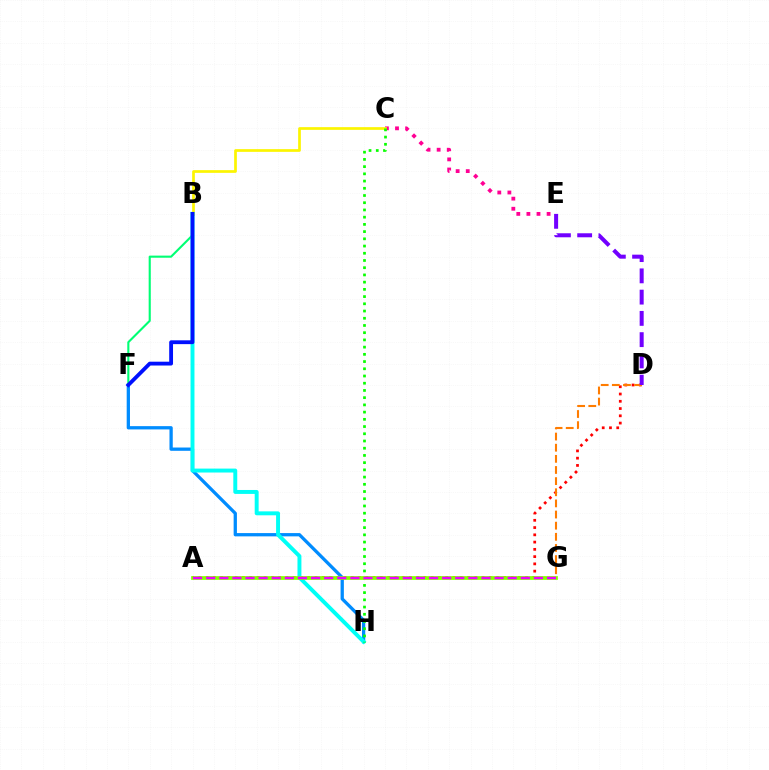{('C', 'E'): [{'color': '#ff0094', 'line_style': 'dotted', 'thickness': 2.74}], ('A', 'D'): [{'color': '#ff0000', 'line_style': 'dotted', 'thickness': 1.97}], ('B', 'C'): [{'color': '#fcf500', 'line_style': 'solid', 'thickness': 1.95}], ('F', 'H'): [{'color': '#008cff', 'line_style': 'solid', 'thickness': 2.36}], ('B', 'F'): [{'color': '#00ff74', 'line_style': 'solid', 'thickness': 1.52}, {'color': '#0010ff', 'line_style': 'solid', 'thickness': 2.75}], ('D', 'G'): [{'color': '#ff7c00', 'line_style': 'dashed', 'thickness': 1.51}], ('B', 'H'): [{'color': '#00fff6', 'line_style': 'solid', 'thickness': 2.83}], ('D', 'E'): [{'color': '#7200ff', 'line_style': 'dashed', 'thickness': 2.89}], ('C', 'H'): [{'color': '#08ff00', 'line_style': 'dotted', 'thickness': 1.96}], ('A', 'G'): [{'color': '#84ff00', 'line_style': 'solid', 'thickness': 2.7}, {'color': '#ee00ff', 'line_style': 'dashed', 'thickness': 1.78}]}